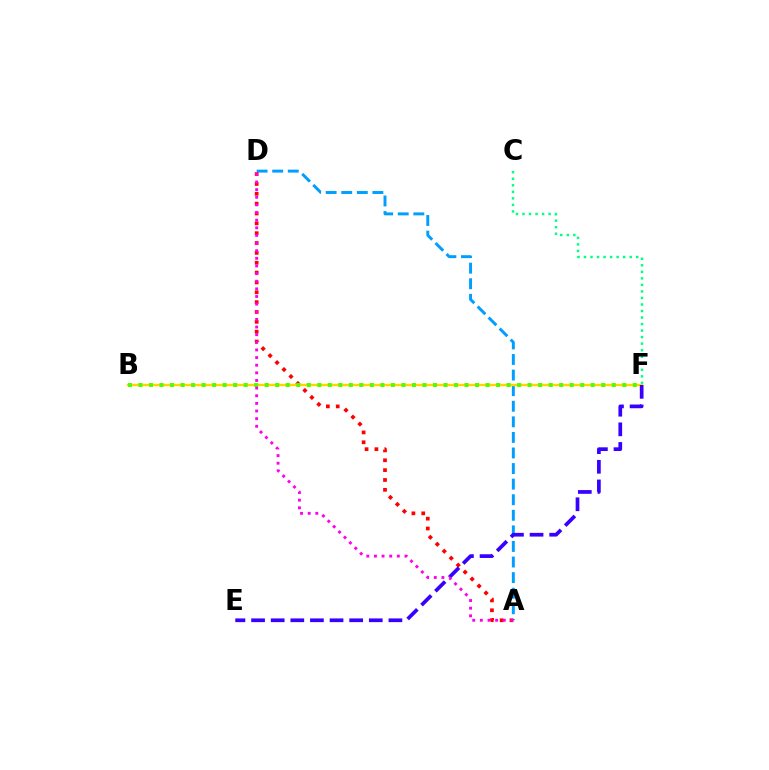{('A', 'D'): [{'color': '#009eff', 'line_style': 'dashed', 'thickness': 2.12}, {'color': '#ff0000', 'line_style': 'dotted', 'thickness': 2.68}, {'color': '#ff00ed', 'line_style': 'dotted', 'thickness': 2.07}], ('C', 'F'): [{'color': '#00ff86', 'line_style': 'dotted', 'thickness': 1.77}], ('B', 'F'): [{'color': '#ffd500', 'line_style': 'solid', 'thickness': 1.75}, {'color': '#4fff00', 'line_style': 'dotted', 'thickness': 2.86}], ('E', 'F'): [{'color': '#3700ff', 'line_style': 'dashed', 'thickness': 2.67}]}